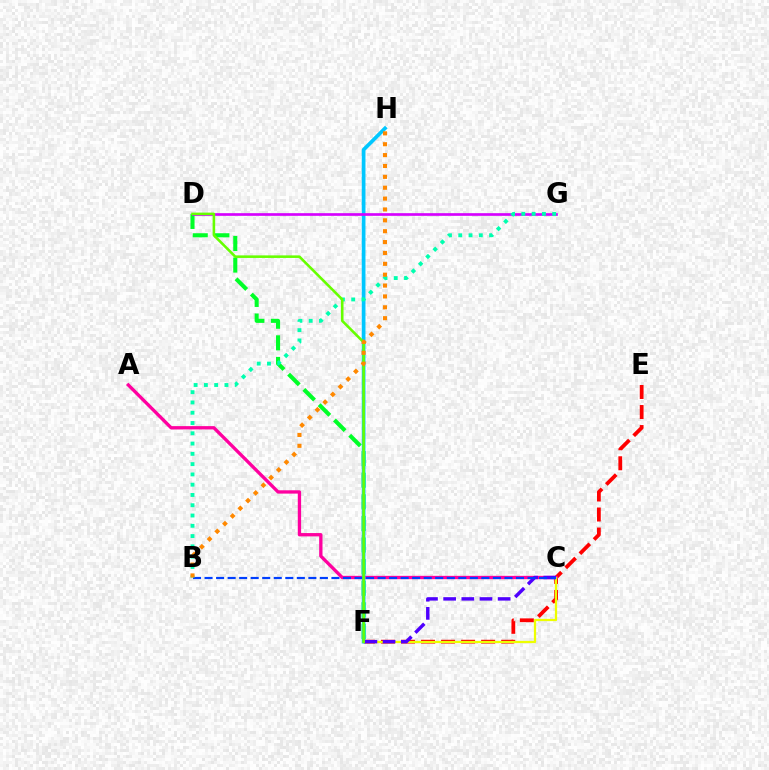{('D', 'F'): [{'color': '#00ff27', 'line_style': 'dashed', 'thickness': 2.93}, {'color': '#66ff00', 'line_style': 'solid', 'thickness': 1.85}], ('E', 'F'): [{'color': '#ff0000', 'line_style': 'dashed', 'thickness': 2.72}], ('A', 'C'): [{'color': '#ff00a0', 'line_style': 'solid', 'thickness': 2.39}], ('F', 'H'): [{'color': '#00c7ff', 'line_style': 'solid', 'thickness': 2.67}], ('C', 'F'): [{'color': '#eeff00', 'line_style': 'solid', 'thickness': 1.62}, {'color': '#4f00ff', 'line_style': 'dashed', 'thickness': 2.47}], ('D', 'G'): [{'color': '#d600ff', 'line_style': 'solid', 'thickness': 1.92}], ('B', 'C'): [{'color': '#003fff', 'line_style': 'dashed', 'thickness': 1.57}], ('B', 'G'): [{'color': '#00ffaf', 'line_style': 'dotted', 'thickness': 2.79}], ('B', 'H'): [{'color': '#ff8800', 'line_style': 'dotted', 'thickness': 2.95}]}